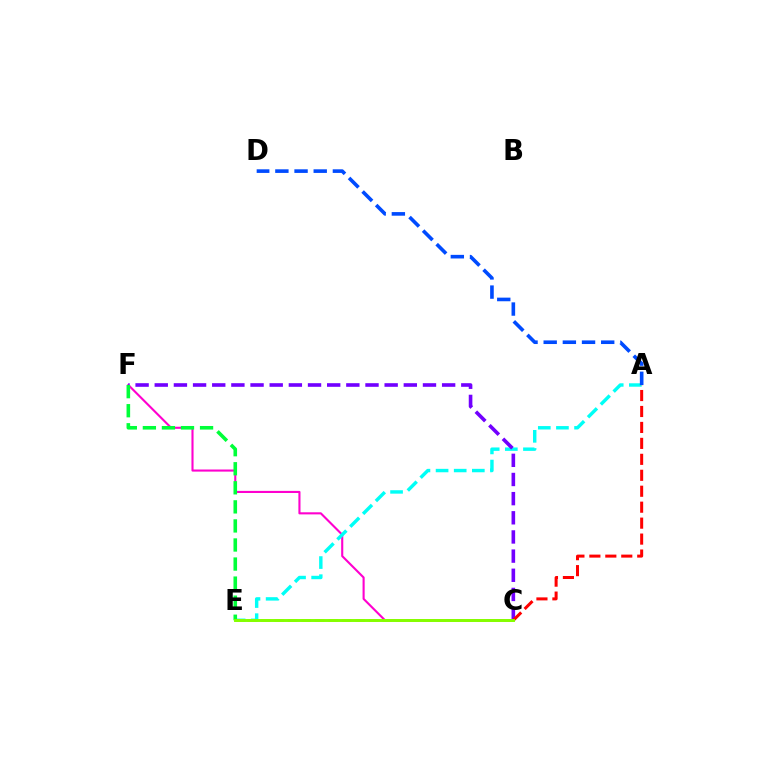{('C', 'F'): [{'color': '#ff00cf', 'line_style': 'solid', 'thickness': 1.52}, {'color': '#7200ff', 'line_style': 'dashed', 'thickness': 2.6}], ('A', 'E'): [{'color': '#00fff6', 'line_style': 'dashed', 'thickness': 2.46}], ('A', 'D'): [{'color': '#004bff', 'line_style': 'dashed', 'thickness': 2.6}], ('A', 'C'): [{'color': '#ff0000', 'line_style': 'dashed', 'thickness': 2.17}], ('C', 'E'): [{'color': '#ffbd00', 'line_style': 'dashed', 'thickness': 1.84}, {'color': '#84ff00', 'line_style': 'solid', 'thickness': 2.11}], ('E', 'F'): [{'color': '#00ff39', 'line_style': 'dashed', 'thickness': 2.59}]}